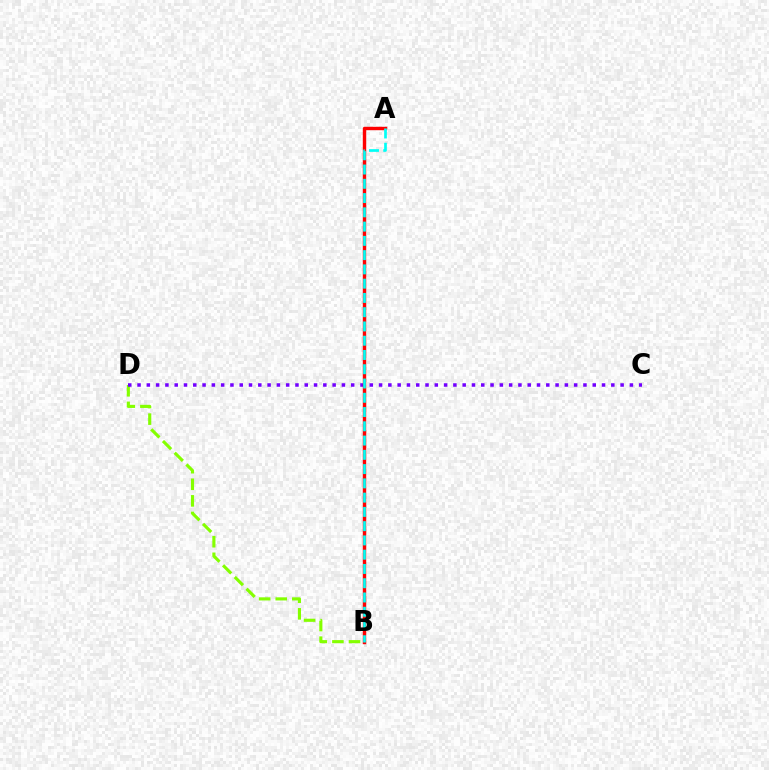{('B', 'D'): [{'color': '#84ff00', 'line_style': 'dashed', 'thickness': 2.25}], ('C', 'D'): [{'color': '#7200ff', 'line_style': 'dotted', 'thickness': 2.52}], ('A', 'B'): [{'color': '#ff0000', 'line_style': 'solid', 'thickness': 2.45}, {'color': '#00fff6', 'line_style': 'dashed', 'thickness': 1.94}]}